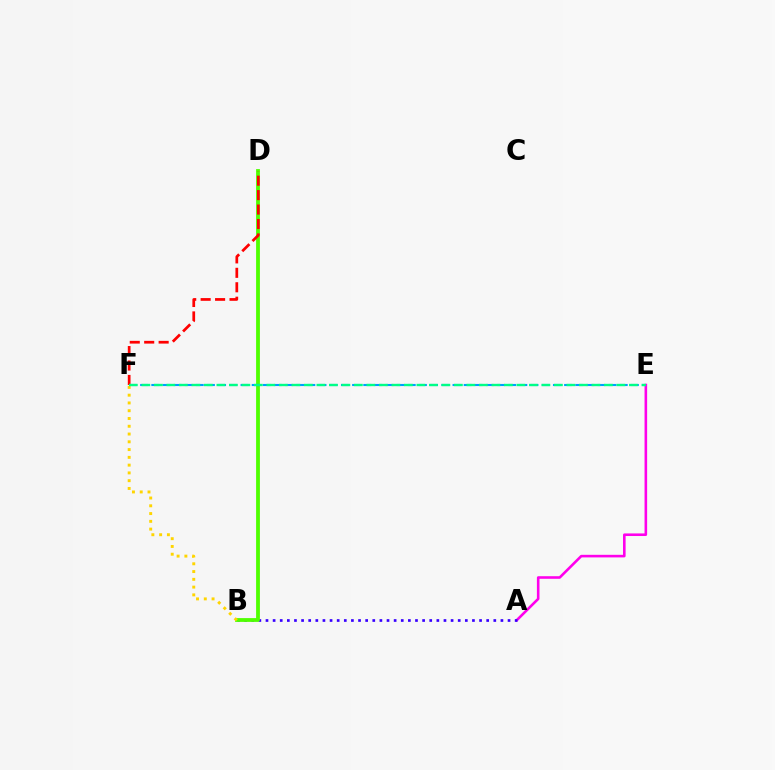{('A', 'E'): [{'color': '#ff00ed', 'line_style': 'solid', 'thickness': 1.87}], ('A', 'B'): [{'color': '#3700ff', 'line_style': 'dotted', 'thickness': 1.93}], ('B', 'D'): [{'color': '#4fff00', 'line_style': 'solid', 'thickness': 2.73}], ('D', 'F'): [{'color': '#ff0000', 'line_style': 'dashed', 'thickness': 1.96}], ('B', 'F'): [{'color': '#ffd500', 'line_style': 'dotted', 'thickness': 2.11}], ('E', 'F'): [{'color': '#009eff', 'line_style': 'dashed', 'thickness': 1.52}, {'color': '#00ff86', 'line_style': 'dashed', 'thickness': 1.7}]}